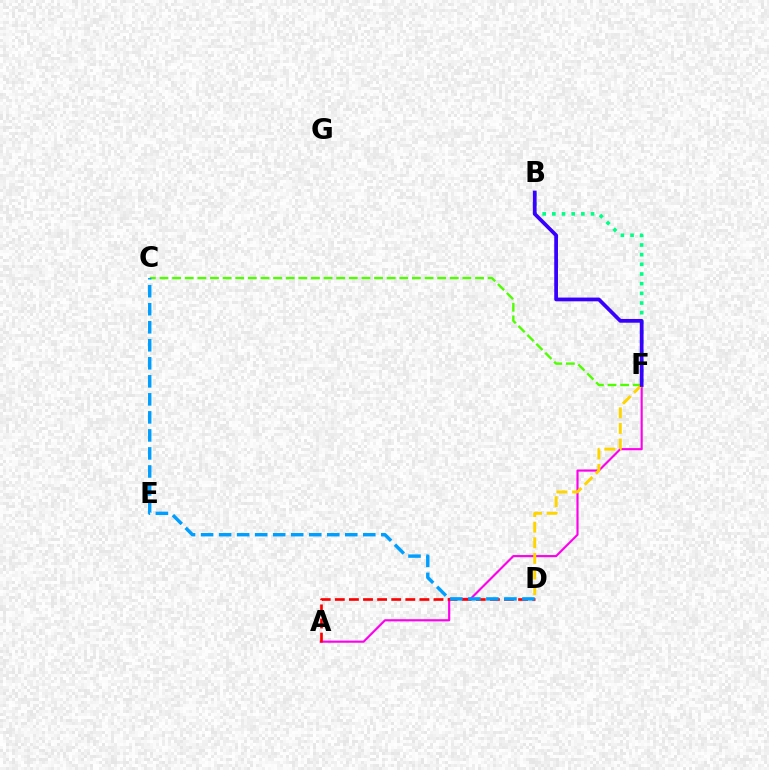{('C', 'F'): [{'color': '#4fff00', 'line_style': 'dashed', 'thickness': 1.71}], ('A', 'F'): [{'color': '#ff00ed', 'line_style': 'solid', 'thickness': 1.55}], ('D', 'F'): [{'color': '#ffd500', 'line_style': 'dashed', 'thickness': 2.12}], ('A', 'D'): [{'color': '#ff0000', 'line_style': 'dashed', 'thickness': 1.92}], ('C', 'D'): [{'color': '#009eff', 'line_style': 'dashed', 'thickness': 2.45}], ('B', 'F'): [{'color': '#00ff86', 'line_style': 'dotted', 'thickness': 2.63}, {'color': '#3700ff', 'line_style': 'solid', 'thickness': 2.69}]}